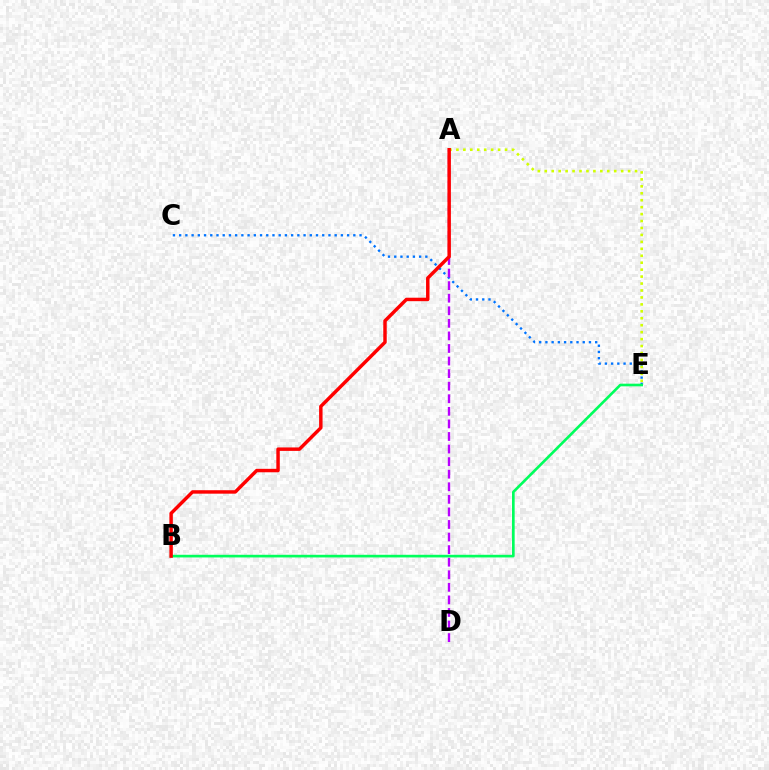{('C', 'E'): [{'color': '#0074ff', 'line_style': 'dotted', 'thickness': 1.69}], ('A', 'D'): [{'color': '#b900ff', 'line_style': 'dashed', 'thickness': 1.71}], ('B', 'E'): [{'color': '#00ff5c', 'line_style': 'solid', 'thickness': 1.91}], ('A', 'E'): [{'color': '#d1ff00', 'line_style': 'dotted', 'thickness': 1.89}], ('A', 'B'): [{'color': '#ff0000', 'line_style': 'solid', 'thickness': 2.49}]}